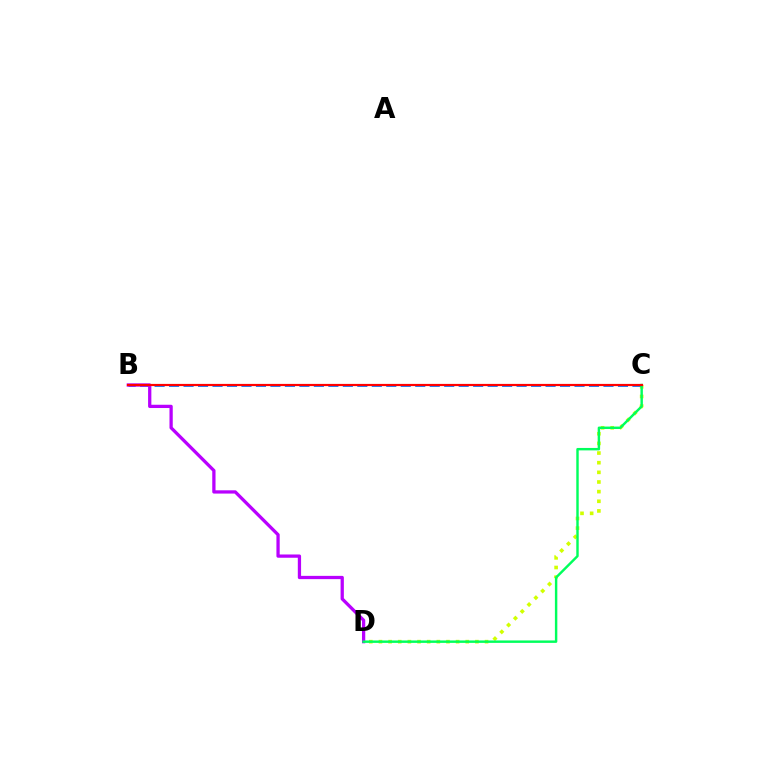{('C', 'D'): [{'color': '#d1ff00', 'line_style': 'dotted', 'thickness': 2.62}, {'color': '#00ff5c', 'line_style': 'solid', 'thickness': 1.75}], ('B', 'C'): [{'color': '#0074ff', 'line_style': 'dashed', 'thickness': 1.97}, {'color': '#ff0000', 'line_style': 'solid', 'thickness': 1.58}], ('B', 'D'): [{'color': '#b900ff', 'line_style': 'solid', 'thickness': 2.35}]}